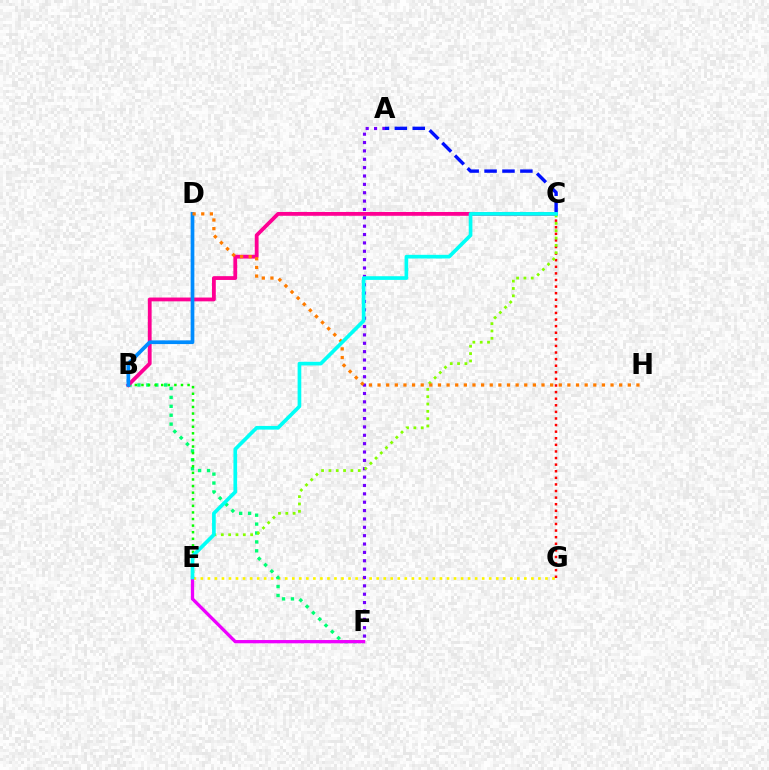{('E', 'G'): [{'color': '#fcf500', 'line_style': 'dotted', 'thickness': 1.91}], ('B', 'F'): [{'color': '#00ff74', 'line_style': 'dotted', 'thickness': 2.42}], ('B', 'E'): [{'color': '#08ff00', 'line_style': 'dotted', 'thickness': 1.79}], ('B', 'C'): [{'color': '#ff0094', 'line_style': 'solid', 'thickness': 2.74}], ('A', 'F'): [{'color': '#7200ff', 'line_style': 'dotted', 'thickness': 2.27}], ('E', 'F'): [{'color': '#ee00ff', 'line_style': 'solid', 'thickness': 2.37}], ('B', 'D'): [{'color': '#008cff', 'line_style': 'solid', 'thickness': 2.67}], ('C', 'G'): [{'color': '#ff0000', 'line_style': 'dotted', 'thickness': 1.79}], ('C', 'E'): [{'color': '#84ff00', 'line_style': 'dotted', 'thickness': 1.99}, {'color': '#00fff6', 'line_style': 'solid', 'thickness': 2.65}], ('A', 'C'): [{'color': '#0010ff', 'line_style': 'dashed', 'thickness': 2.43}], ('D', 'H'): [{'color': '#ff7c00', 'line_style': 'dotted', 'thickness': 2.34}]}